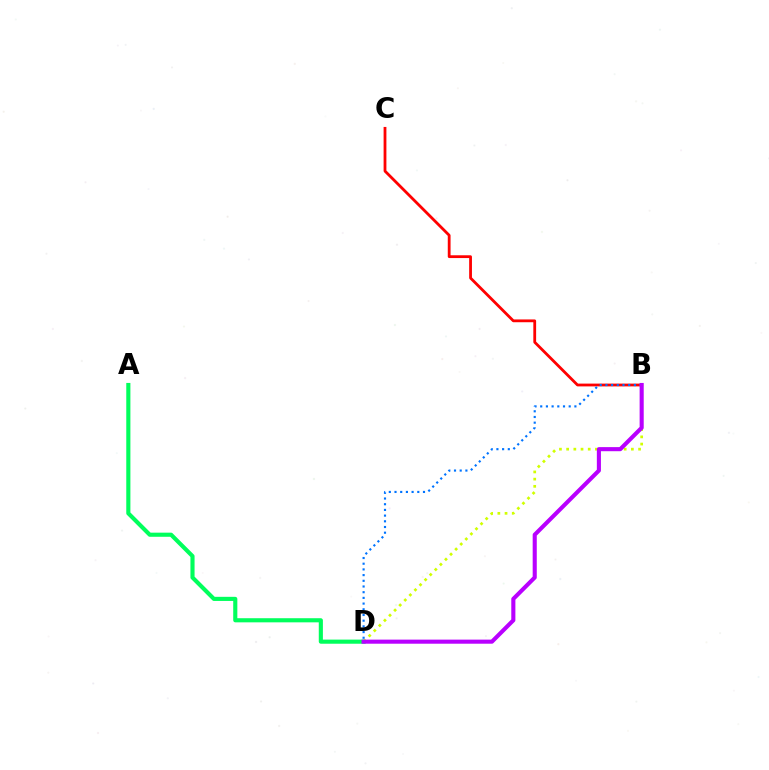{('A', 'D'): [{'color': '#00ff5c', 'line_style': 'solid', 'thickness': 2.97}], ('B', 'C'): [{'color': '#ff0000', 'line_style': 'solid', 'thickness': 2.01}], ('B', 'D'): [{'color': '#d1ff00', 'line_style': 'dotted', 'thickness': 1.95}, {'color': '#0074ff', 'line_style': 'dotted', 'thickness': 1.55}, {'color': '#b900ff', 'line_style': 'solid', 'thickness': 2.95}]}